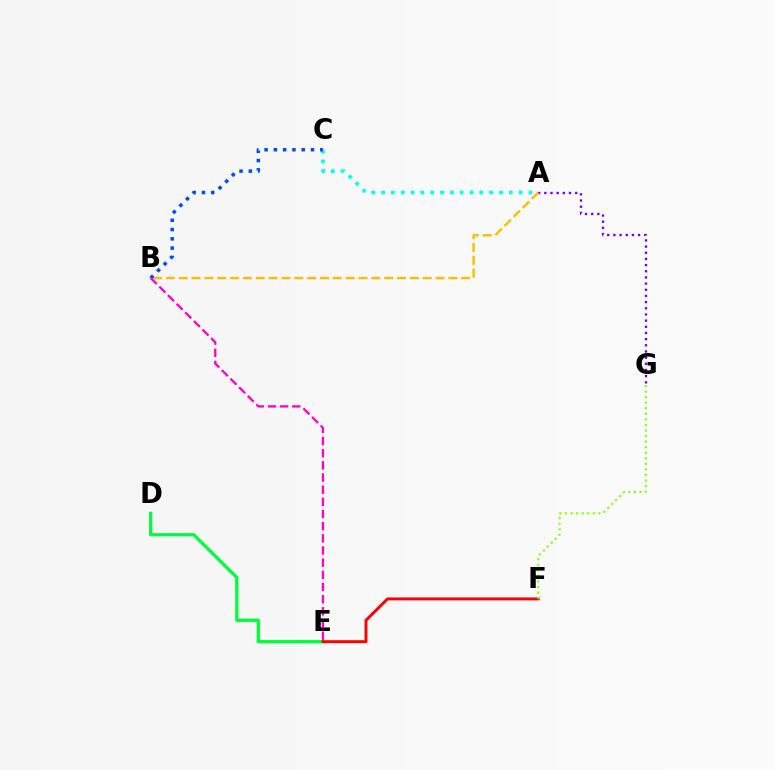{('D', 'E'): [{'color': '#00ff39', 'line_style': 'solid', 'thickness': 2.34}], ('A', 'G'): [{'color': '#7200ff', 'line_style': 'dotted', 'thickness': 1.68}], ('A', 'C'): [{'color': '#00fff6', 'line_style': 'dotted', 'thickness': 2.67}], ('A', 'B'): [{'color': '#ffbd00', 'line_style': 'dashed', 'thickness': 1.74}], ('B', 'C'): [{'color': '#004bff', 'line_style': 'dotted', 'thickness': 2.52}], ('E', 'F'): [{'color': '#ff0000', 'line_style': 'solid', 'thickness': 2.1}], ('B', 'E'): [{'color': '#ff00cf', 'line_style': 'dashed', 'thickness': 1.65}], ('F', 'G'): [{'color': '#84ff00', 'line_style': 'dotted', 'thickness': 1.51}]}